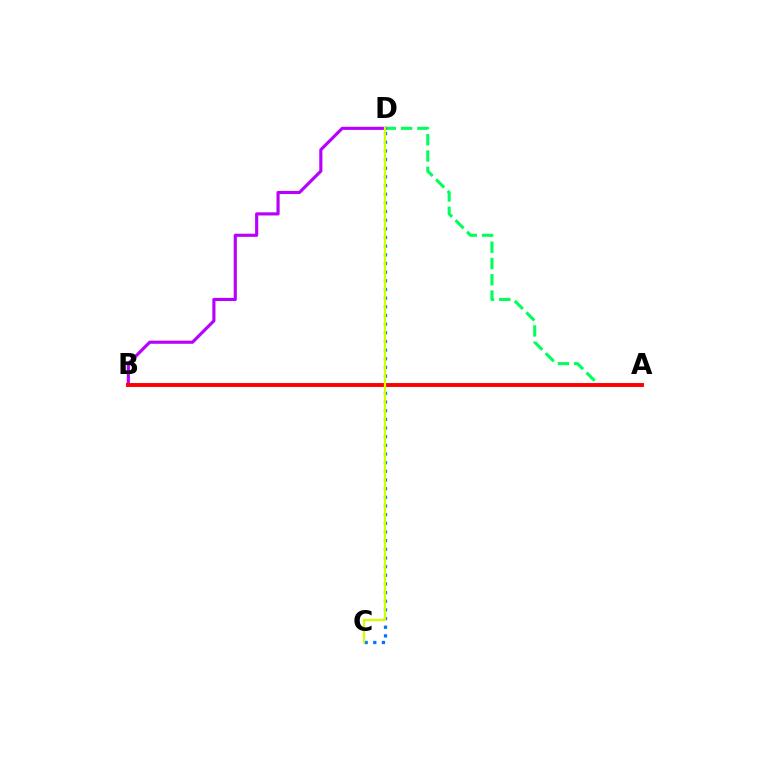{('A', 'D'): [{'color': '#00ff5c', 'line_style': 'dashed', 'thickness': 2.21}], ('C', 'D'): [{'color': '#0074ff', 'line_style': 'dotted', 'thickness': 2.35}, {'color': '#d1ff00', 'line_style': 'solid', 'thickness': 1.62}], ('B', 'D'): [{'color': '#b900ff', 'line_style': 'solid', 'thickness': 2.26}], ('A', 'B'): [{'color': '#ff0000', 'line_style': 'solid', 'thickness': 2.81}]}